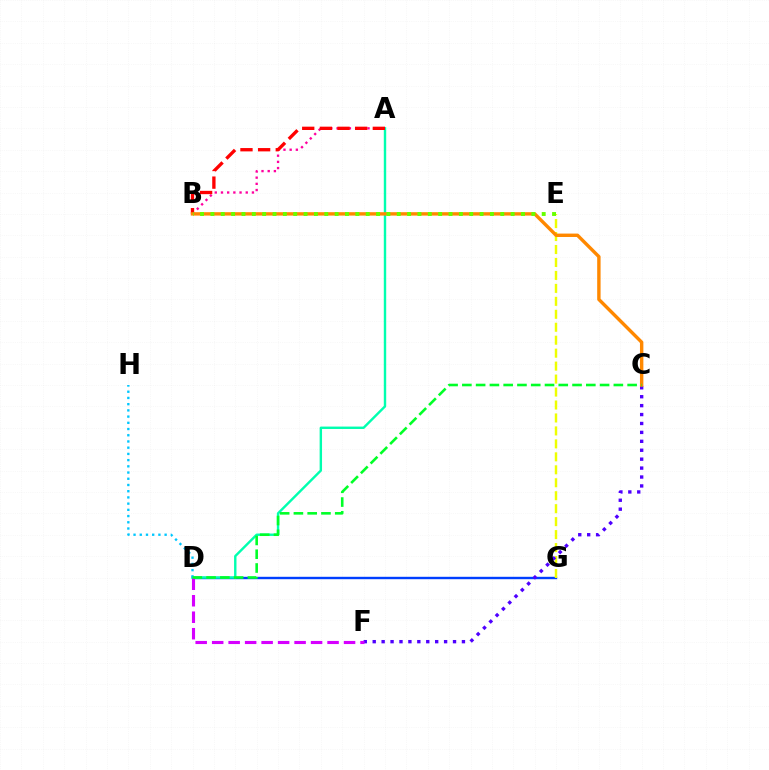{('D', 'G'): [{'color': '#003fff', 'line_style': 'solid', 'thickness': 1.73}], ('A', 'B'): [{'color': '#ff00a0', 'line_style': 'dotted', 'thickness': 1.68}, {'color': '#ff0000', 'line_style': 'dashed', 'thickness': 2.4}], ('E', 'G'): [{'color': '#eeff00', 'line_style': 'dashed', 'thickness': 1.76}], ('A', 'D'): [{'color': '#00ffaf', 'line_style': 'solid', 'thickness': 1.73}], ('D', 'H'): [{'color': '#00c7ff', 'line_style': 'dotted', 'thickness': 1.69}], ('C', 'F'): [{'color': '#4f00ff', 'line_style': 'dotted', 'thickness': 2.42}], ('B', 'C'): [{'color': '#ff8800', 'line_style': 'solid', 'thickness': 2.45}], ('D', 'F'): [{'color': '#d600ff', 'line_style': 'dashed', 'thickness': 2.24}], ('C', 'D'): [{'color': '#00ff27', 'line_style': 'dashed', 'thickness': 1.87}], ('B', 'E'): [{'color': '#66ff00', 'line_style': 'dotted', 'thickness': 2.81}]}